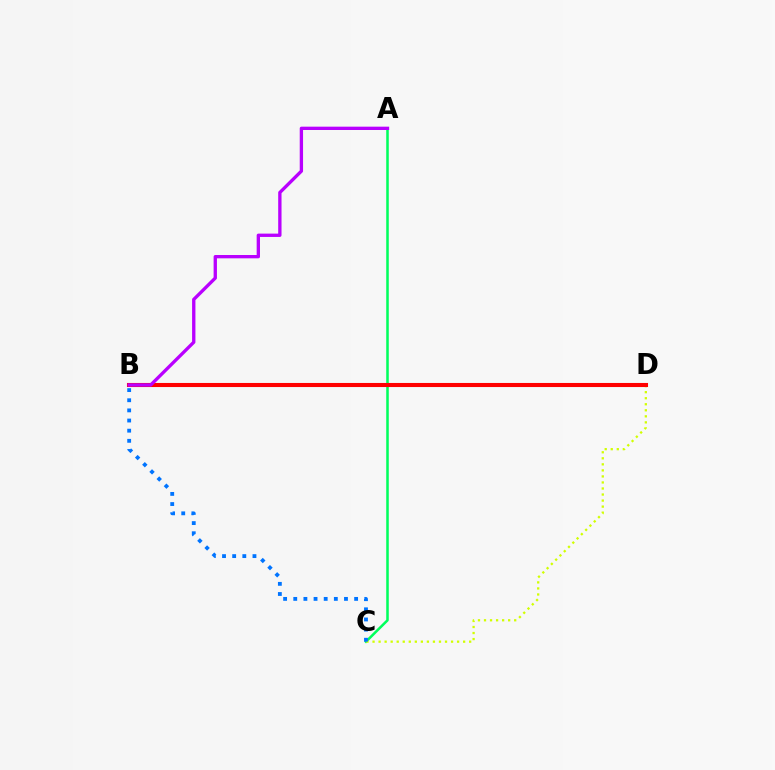{('A', 'C'): [{'color': '#00ff5c', 'line_style': 'solid', 'thickness': 1.83}], ('C', 'D'): [{'color': '#d1ff00', 'line_style': 'dotted', 'thickness': 1.64}], ('B', 'D'): [{'color': '#ff0000', 'line_style': 'solid', 'thickness': 2.93}], ('A', 'B'): [{'color': '#b900ff', 'line_style': 'solid', 'thickness': 2.39}], ('B', 'C'): [{'color': '#0074ff', 'line_style': 'dotted', 'thickness': 2.76}]}